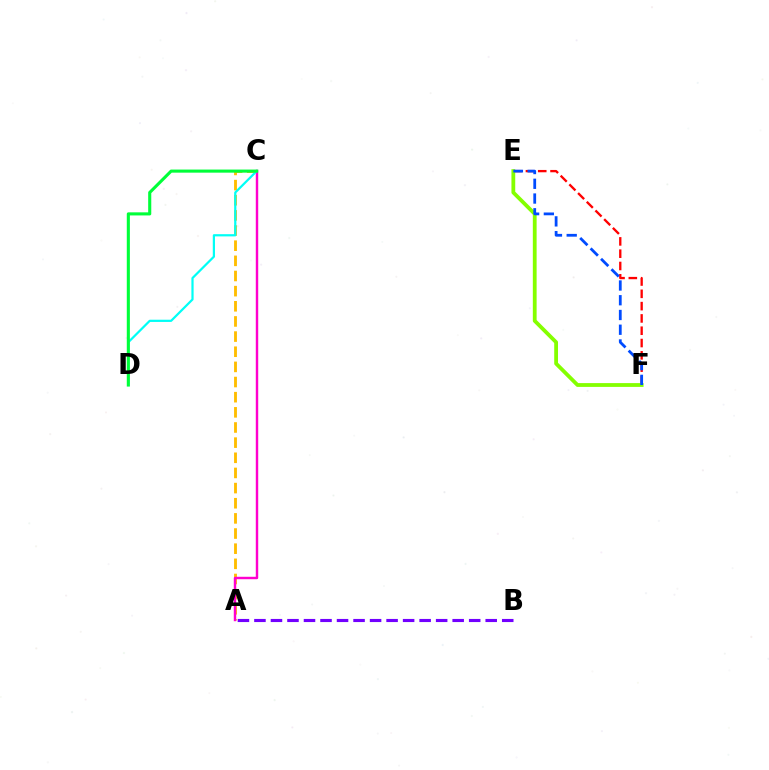{('E', 'F'): [{'color': '#ff0000', 'line_style': 'dashed', 'thickness': 1.67}, {'color': '#84ff00', 'line_style': 'solid', 'thickness': 2.73}, {'color': '#004bff', 'line_style': 'dashed', 'thickness': 2.0}], ('A', 'C'): [{'color': '#ffbd00', 'line_style': 'dashed', 'thickness': 2.06}, {'color': '#ff00cf', 'line_style': 'solid', 'thickness': 1.75}], ('A', 'B'): [{'color': '#7200ff', 'line_style': 'dashed', 'thickness': 2.24}], ('C', 'D'): [{'color': '#00fff6', 'line_style': 'solid', 'thickness': 1.6}, {'color': '#00ff39', 'line_style': 'solid', 'thickness': 2.23}]}